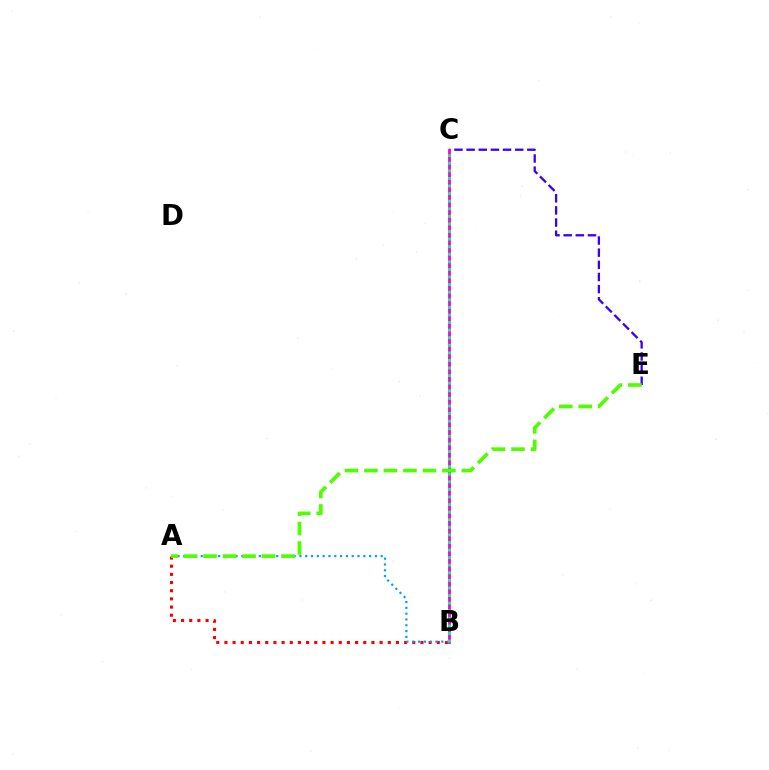{('A', 'B'): [{'color': '#ff0000', 'line_style': 'dotted', 'thickness': 2.22}, {'color': '#009eff', 'line_style': 'dotted', 'thickness': 1.58}], ('B', 'C'): [{'color': '#ffd500', 'line_style': 'solid', 'thickness': 2.15}, {'color': '#ff00ed', 'line_style': 'solid', 'thickness': 2.01}, {'color': '#00ff86', 'line_style': 'dotted', 'thickness': 2.06}], ('C', 'E'): [{'color': '#3700ff', 'line_style': 'dashed', 'thickness': 1.65}], ('A', 'E'): [{'color': '#4fff00', 'line_style': 'dashed', 'thickness': 2.65}]}